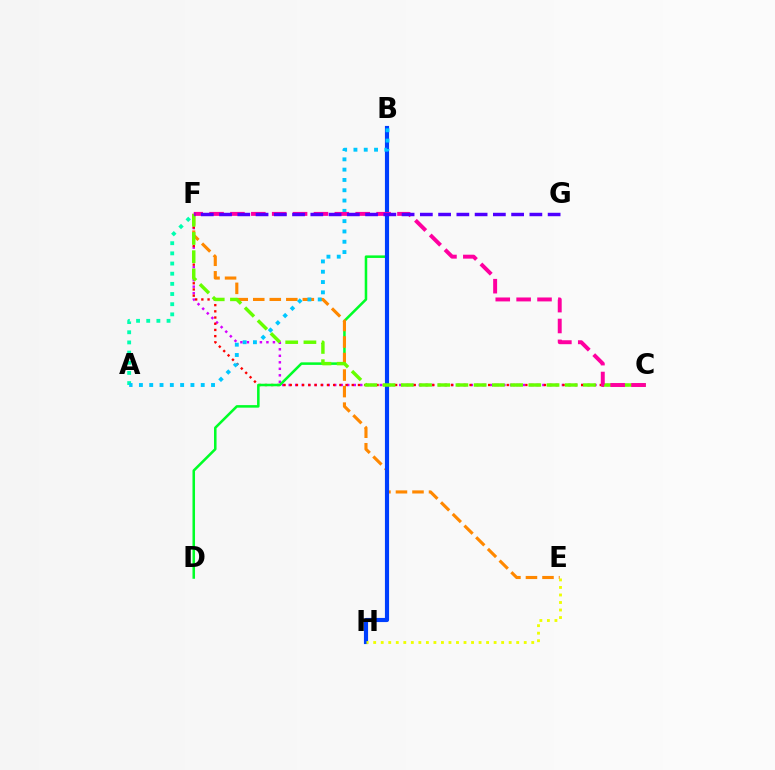{('C', 'F'): [{'color': '#d600ff', 'line_style': 'dotted', 'thickness': 1.77}, {'color': '#ff0000', 'line_style': 'dotted', 'thickness': 1.68}, {'color': '#66ff00', 'line_style': 'dashed', 'thickness': 2.48}, {'color': '#ff00a0', 'line_style': 'dashed', 'thickness': 2.84}], ('B', 'D'): [{'color': '#00ff27', 'line_style': 'solid', 'thickness': 1.83}], ('E', 'F'): [{'color': '#ff8800', 'line_style': 'dashed', 'thickness': 2.25}], ('A', 'F'): [{'color': '#00ffaf', 'line_style': 'dotted', 'thickness': 2.76}], ('B', 'H'): [{'color': '#003fff', 'line_style': 'solid', 'thickness': 2.98}], ('A', 'B'): [{'color': '#00c7ff', 'line_style': 'dotted', 'thickness': 2.8}], ('F', 'G'): [{'color': '#4f00ff', 'line_style': 'dashed', 'thickness': 2.48}], ('E', 'H'): [{'color': '#eeff00', 'line_style': 'dotted', 'thickness': 2.05}]}